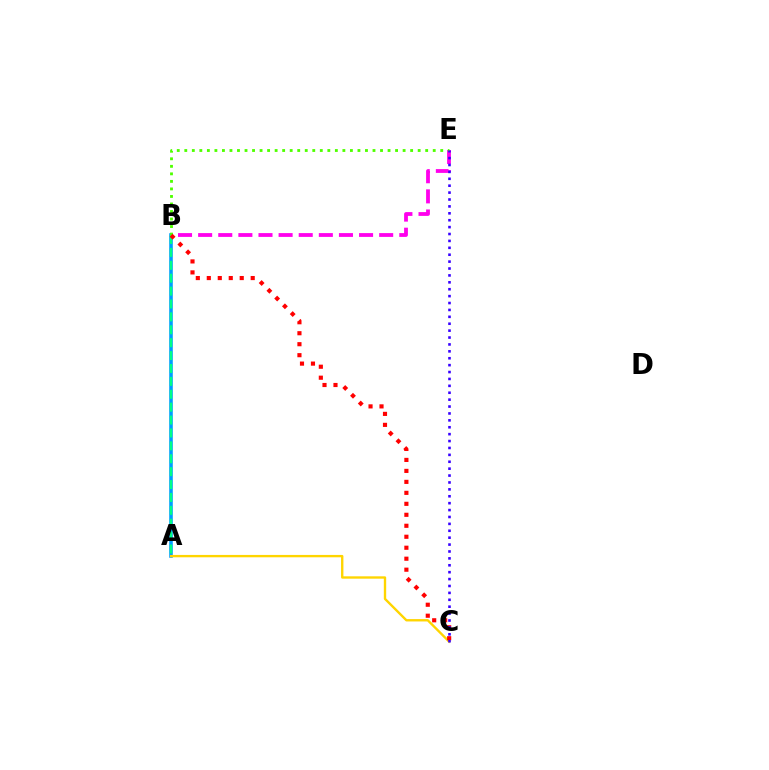{('A', 'B'): [{'color': '#009eff', 'line_style': 'solid', 'thickness': 2.58}, {'color': '#00ff86', 'line_style': 'dashed', 'thickness': 1.75}], ('B', 'E'): [{'color': '#ff00ed', 'line_style': 'dashed', 'thickness': 2.73}, {'color': '#4fff00', 'line_style': 'dotted', 'thickness': 2.05}], ('A', 'C'): [{'color': '#ffd500', 'line_style': 'solid', 'thickness': 1.7}], ('B', 'C'): [{'color': '#ff0000', 'line_style': 'dotted', 'thickness': 2.98}], ('C', 'E'): [{'color': '#3700ff', 'line_style': 'dotted', 'thickness': 1.88}]}